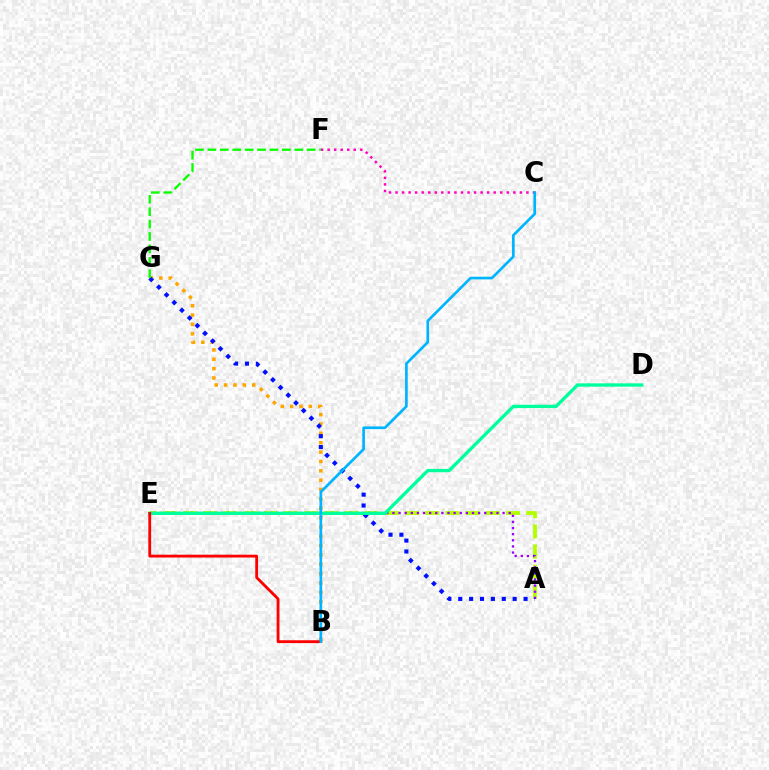{('A', 'E'): [{'color': '#b3ff00', 'line_style': 'dashed', 'thickness': 2.74}, {'color': '#9b00ff', 'line_style': 'dotted', 'thickness': 1.66}], ('C', 'F'): [{'color': '#ff00bd', 'line_style': 'dotted', 'thickness': 1.78}], ('B', 'G'): [{'color': '#ffa500', 'line_style': 'dotted', 'thickness': 2.54}], ('A', 'G'): [{'color': '#0010ff', 'line_style': 'dotted', 'thickness': 2.96}], ('F', 'G'): [{'color': '#08ff00', 'line_style': 'dashed', 'thickness': 1.69}], ('D', 'E'): [{'color': '#00ff9d', 'line_style': 'solid', 'thickness': 2.4}], ('B', 'E'): [{'color': '#ff0000', 'line_style': 'solid', 'thickness': 2.03}], ('B', 'C'): [{'color': '#00b5ff', 'line_style': 'solid', 'thickness': 1.93}]}